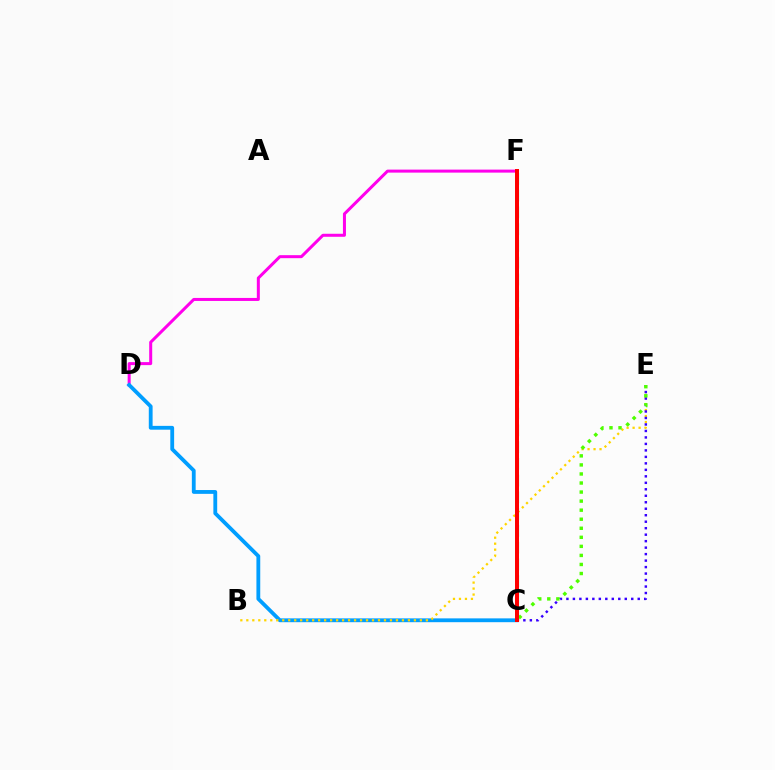{('D', 'F'): [{'color': '#ff00ed', 'line_style': 'solid', 'thickness': 2.17}], ('C', 'D'): [{'color': '#009eff', 'line_style': 'solid', 'thickness': 2.75}], ('B', 'E'): [{'color': '#ffd500', 'line_style': 'dotted', 'thickness': 1.63}], ('C', 'E'): [{'color': '#3700ff', 'line_style': 'dotted', 'thickness': 1.76}, {'color': '#4fff00', 'line_style': 'dotted', 'thickness': 2.46}], ('C', 'F'): [{'color': '#00ff86', 'line_style': 'dashed', 'thickness': 2.28}, {'color': '#ff0000', 'line_style': 'solid', 'thickness': 2.87}]}